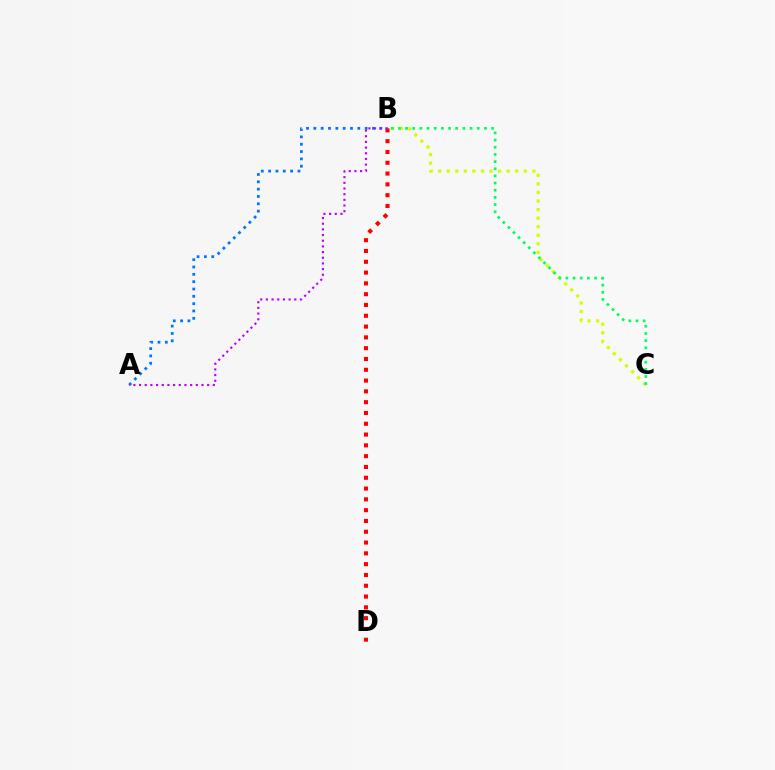{('B', 'C'): [{'color': '#d1ff00', 'line_style': 'dotted', 'thickness': 2.33}, {'color': '#00ff5c', 'line_style': 'dotted', 'thickness': 1.95}], ('B', 'D'): [{'color': '#ff0000', 'line_style': 'dotted', 'thickness': 2.93}], ('A', 'B'): [{'color': '#0074ff', 'line_style': 'dotted', 'thickness': 1.99}, {'color': '#b900ff', 'line_style': 'dotted', 'thickness': 1.54}]}